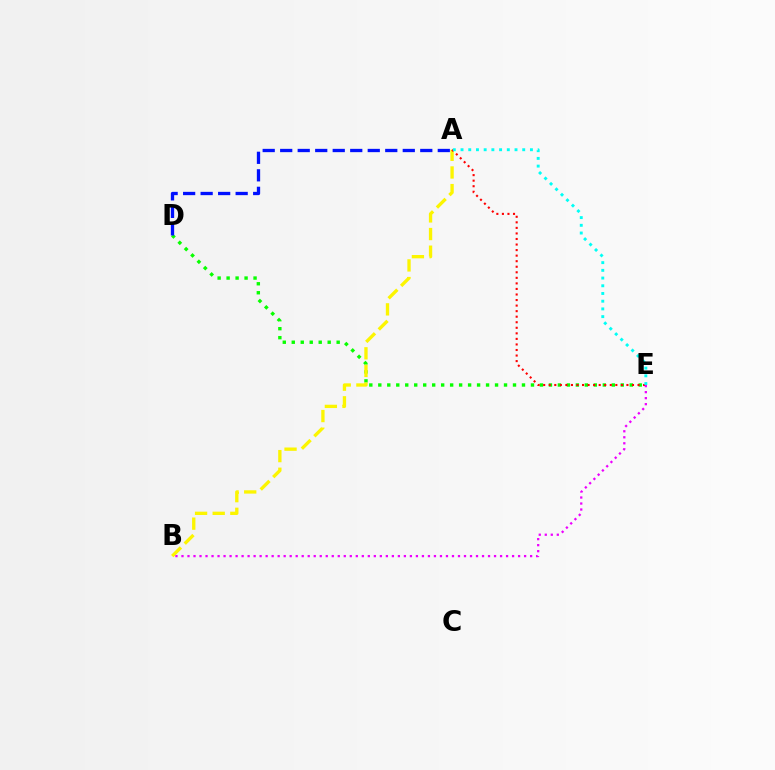{('D', 'E'): [{'color': '#08ff00', 'line_style': 'dotted', 'thickness': 2.44}], ('A', 'B'): [{'color': '#fcf500', 'line_style': 'dashed', 'thickness': 2.4}], ('A', 'D'): [{'color': '#0010ff', 'line_style': 'dashed', 'thickness': 2.38}], ('A', 'E'): [{'color': '#ff0000', 'line_style': 'dotted', 'thickness': 1.51}, {'color': '#00fff6', 'line_style': 'dotted', 'thickness': 2.1}], ('B', 'E'): [{'color': '#ee00ff', 'line_style': 'dotted', 'thickness': 1.63}]}